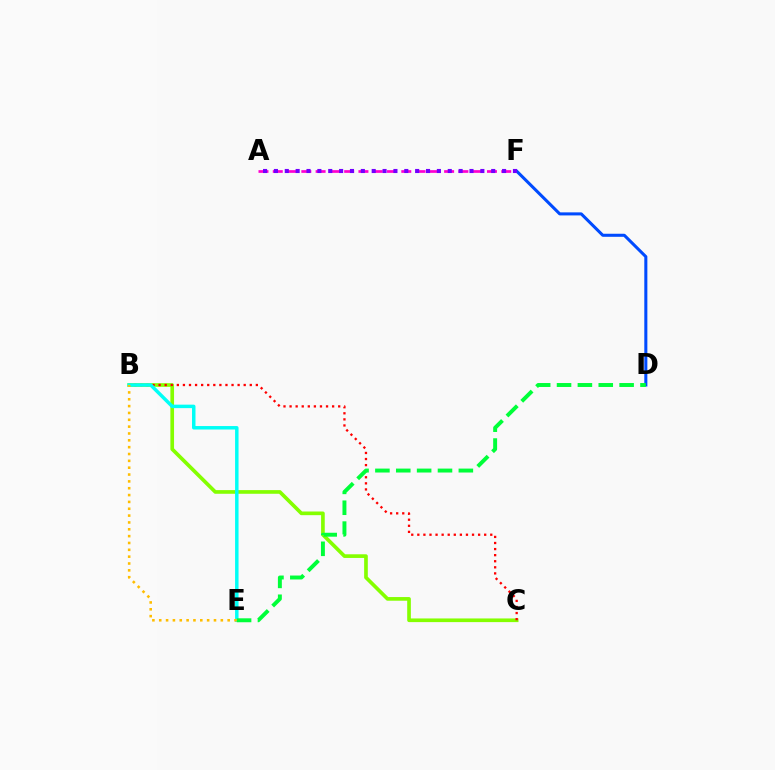{('A', 'F'): [{'color': '#ff00cf', 'line_style': 'dashed', 'thickness': 1.94}, {'color': '#7200ff', 'line_style': 'dotted', 'thickness': 2.95}], ('D', 'F'): [{'color': '#004bff', 'line_style': 'solid', 'thickness': 2.2}], ('B', 'C'): [{'color': '#84ff00', 'line_style': 'solid', 'thickness': 2.64}, {'color': '#ff0000', 'line_style': 'dotted', 'thickness': 1.65}], ('B', 'E'): [{'color': '#00fff6', 'line_style': 'solid', 'thickness': 2.5}, {'color': '#ffbd00', 'line_style': 'dotted', 'thickness': 1.86}], ('D', 'E'): [{'color': '#00ff39', 'line_style': 'dashed', 'thickness': 2.83}]}